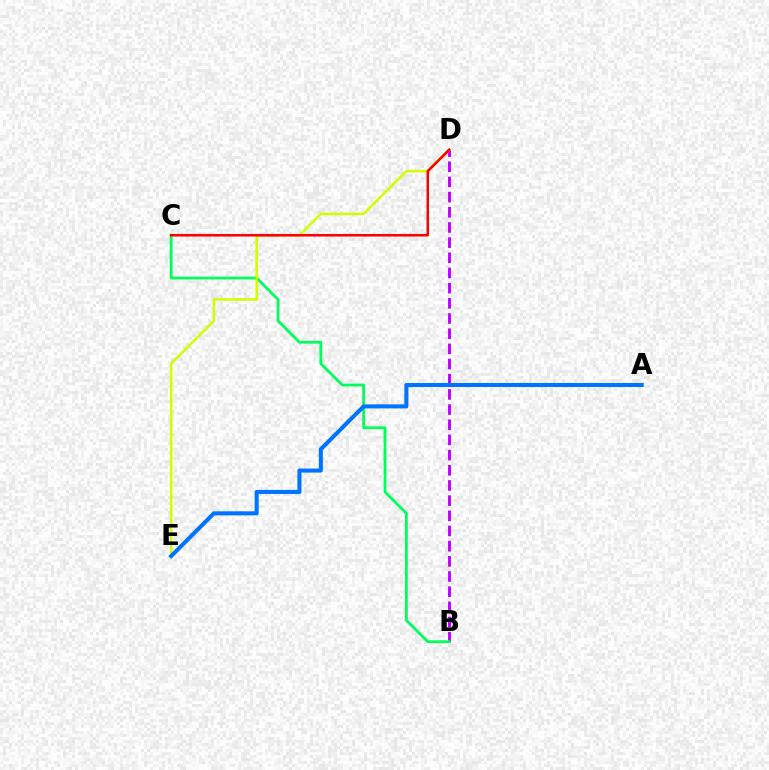{('B', 'D'): [{'color': '#b900ff', 'line_style': 'dashed', 'thickness': 2.06}], ('B', 'C'): [{'color': '#00ff5c', 'line_style': 'solid', 'thickness': 2.0}], ('D', 'E'): [{'color': '#d1ff00', 'line_style': 'solid', 'thickness': 1.82}], ('A', 'E'): [{'color': '#0074ff', 'line_style': 'solid', 'thickness': 2.92}], ('C', 'D'): [{'color': '#ff0000', 'line_style': 'solid', 'thickness': 1.82}]}